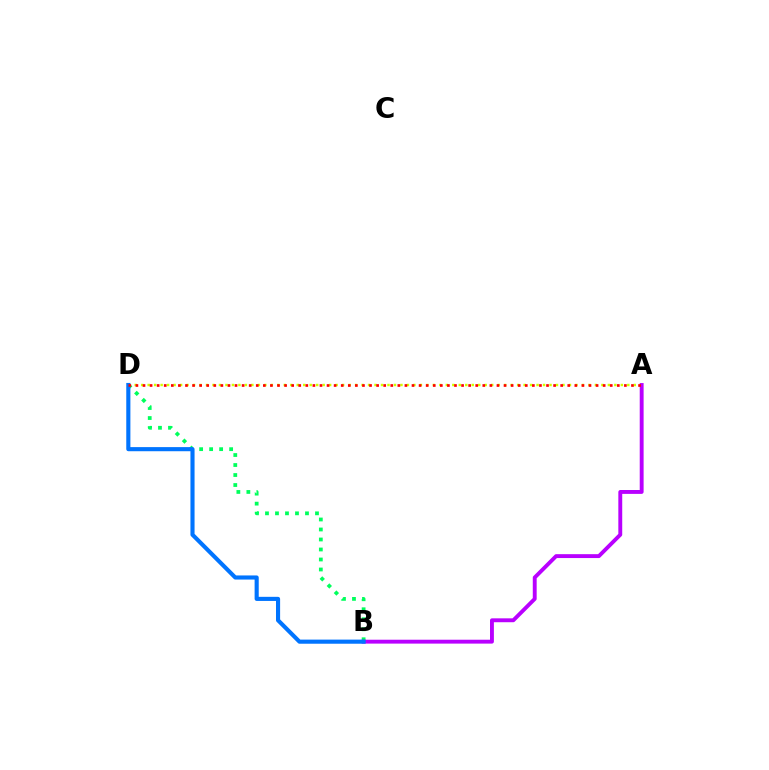{('B', 'D'): [{'color': '#00ff5c', 'line_style': 'dotted', 'thickness': 2.72}, {'color': '#0074ff', 'line_style': 'solid', 'thickness': 2.96}], ('A', 'D'): [{'color': '#d1ff00', 'line_style': 'dotted', 'thickness': 1.76}, {'color': '#ff0000', 'line_style': 'dotted', 'thickness': 1.92}], ('A', 'B'): [{'color': '#b900ff', 'line_style': 'solid', 'thickness': 2.8}]}